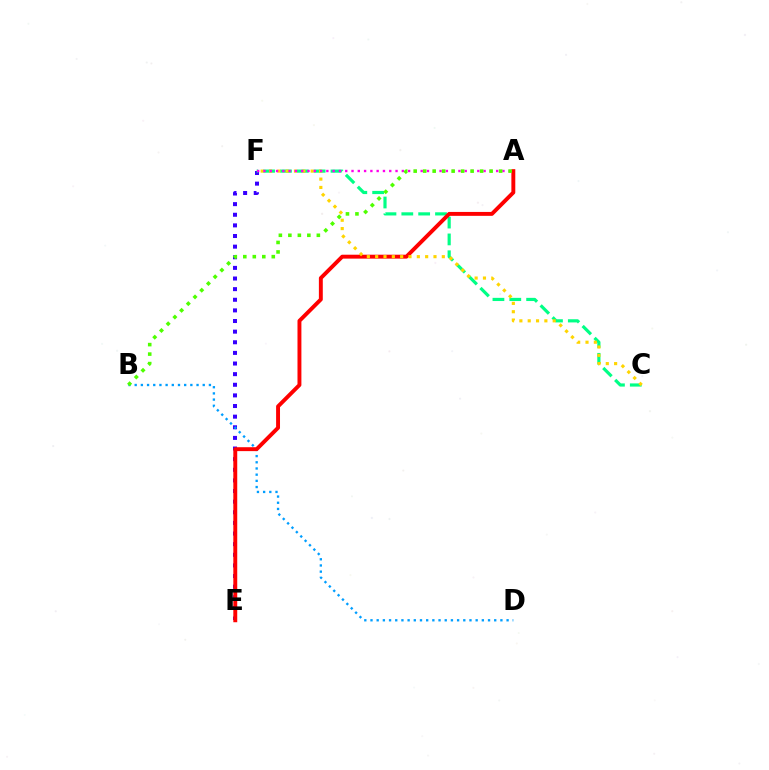{('E', 'F'): [{'color': '#3700ff', 'line_style': 'dotted', 'thickness': 2.89}], ('C', 'F'): [{'color': '#00ff86', 'line_style': 'dashed', 'thickness': 2.29}, {'color': '#ffd500', 'line_style': 'dotted', 'thickness': 2.26}], ('B', 'D'): [{'color': '#009eff', 'line_style': 'dotted', 'thickness': 1.68}], ('A', 'E'): [{'color': '#ff0000', 'line_style': 'solid', 'thickness': 2.82}], ('A', 'F'): [{'color': '#ff00ed', 'line_style': 'dotted', 'thickness': 1.71}], ('A', 'B'): [{'color': '#4fff00', 'line_style': 'dotted', 'thickness': 2.58}]}